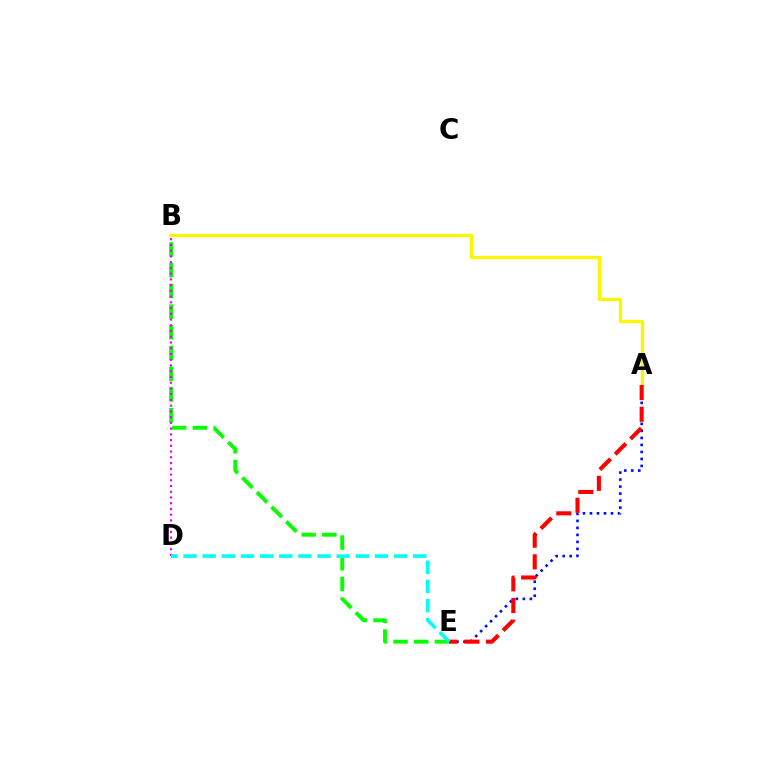{('B', 'E'): [{'color': '#08ff00', 'line_style': 'dashed', 'thickness': 2.81}], ('A', 'E'): [{'color': '#0010ff', 'line_style': 'dotted', 'thickness': 1.9}, {'color': '#ff0000', 'line_style': 'dashed', 'thickness': 2.95}], ('A', 'B'): [{'color': '#fcf500', 'line_style': 'solid', 'thickness': 2.38}], ('B', 'D'): [{'color': '#ee00ff', 'line_style': 'dotted', 'thickness': 1.56}], ('D', 'E'): [{'color': '#00fff6', 'line_style': 'dashed', 'thickness': 2.6}]}